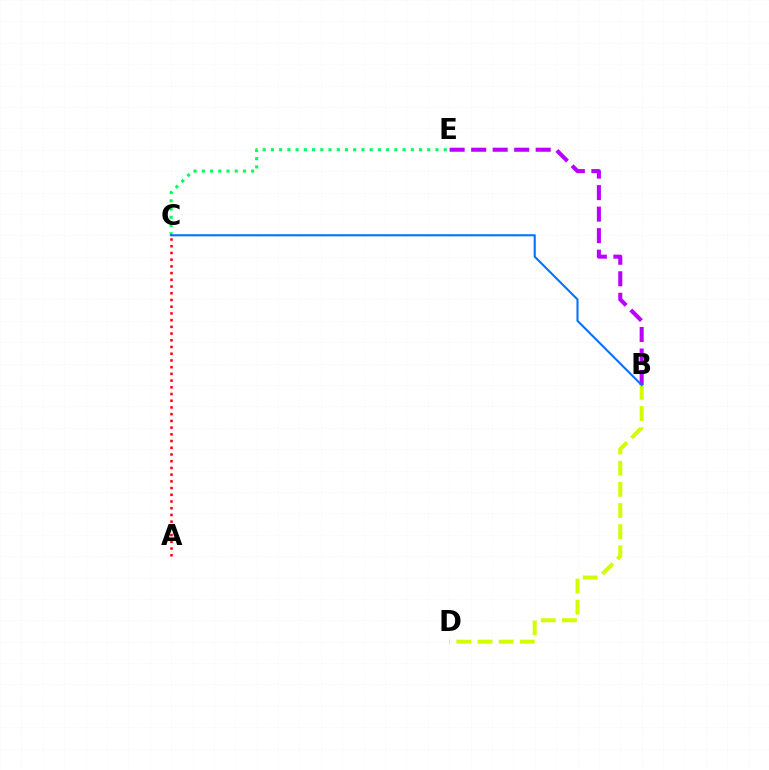{('B', 'D'): [{'color': '#d1ff00', 'line_style': 'dashed', 'thickness': 2.87}], ('B', 'E'): [{'color': '#b900ff', 'line_style': 'dashed', 'thickness': 2.92}], ('C', 'E'): [{'color': '#00ff5c', 'line_style': 'dotted', 'thickness': 2.24}], ('A', 'C'): [{'color': '#ff0000', 'line_style': 'dotted', 'thickness': 1.82}], ('B', 'C'): [{'color': '#0074ff', 'line_style': 'solid', 'thickness': 1.51}]}